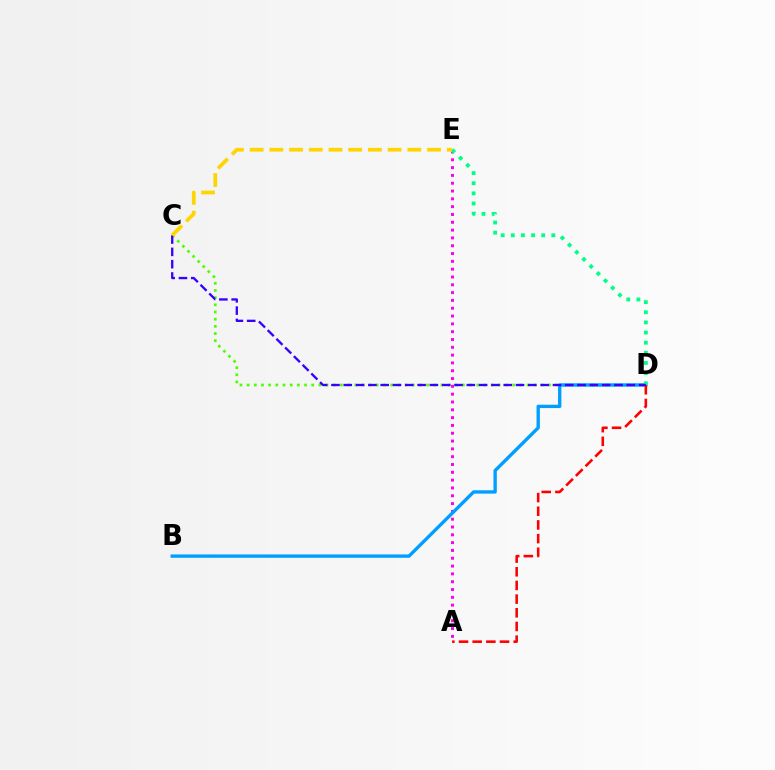{('C', 'D'): [{'color': '#4fff00', 'line_style': 'dotted', 'thickness': 1.95}, {'color': '#3700ff', 'line_style': 'dashed', 'thickness': 1.67}], ('A', 'E'): [{'color': '#ff00ed', 'line_style': 'dotted', 'thickness': 2.12}], ('B', 'D'): [{'color': '#009eff', 'line_style': 'solid', 'thickness': 2.41}], ('A', 'D'): [{'color': '#ff0000', 'line_style': 'dashed', 'thickness': 1.86}], ('D', 'E'): [{'color': '#00ff86', 'line_style': 'dotted', 'thickness': 2.75}], ('C', 'E'): [{'color': '#ffd500', 'line_style': 'dashed', 'thickness': 2.68}]}